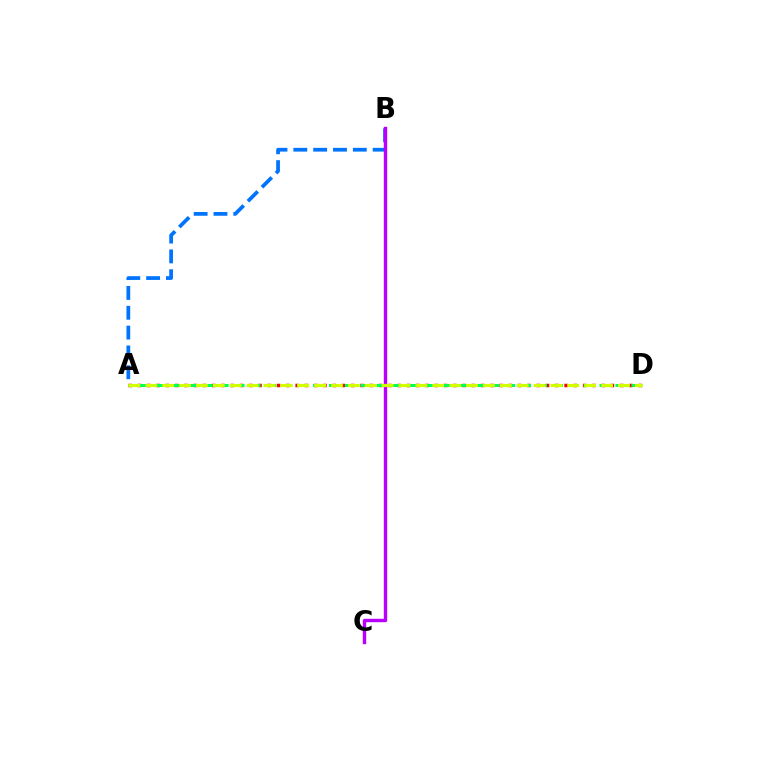{('A', 'B'): [{'color': '#0074ff', 'line_style': 'dashed', 'thickness': 2.69}], ('A', 'D'): [{'color': '#ff0000', 'line_style': 'dotted', 'thickness': 2.52}, {'color': '#00ff5c', 'line_style': 'dashed', 'thickness': 2.16}, {'color': '#d1ff00', 'line_style': 'dashed', 'thickness': 2.29}], ('B', 'C'): [{'color': '#b900ff', 'line_style': 'solid', 'thickness': 2.45}]}